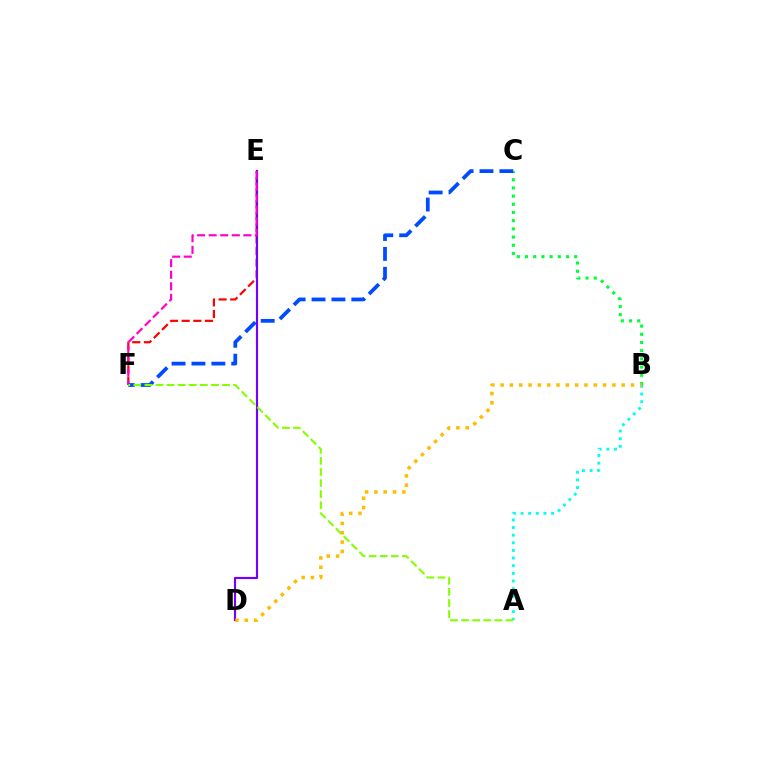{('A', 'B'): [{'color': '#00fff6', 'line_style': 'dotted', 'thickness': 2.07}], ('B', 'C'): [{'color': '#00ff39', 'line_style': 'dotted', 'thickness': 2.23}], ('E', 'F'): [{'color': '#ff0000', 'line_style': 'dashed', 'thickness': 1.58}, {'color': '#ff00cf', 'line_style': 'dashed', 'thickness': 1.57}], ('D', 'E'): [{'color': '#7200ff', 'line_style': 'solid', 'thickness': 1.57}], ('C', 'F'): [{'color': '#004bff', 'line_style': 'dashed', 'thickness': 2.7}], ('A', 'F'): [{'color': '#84ff00', 'line_style': 'dashed', 'thickness': 1.51}], ('B', 'D'): [{'color': '#ffbd00', 'line_style': 'dotted', 'thickness': 2.53}]}